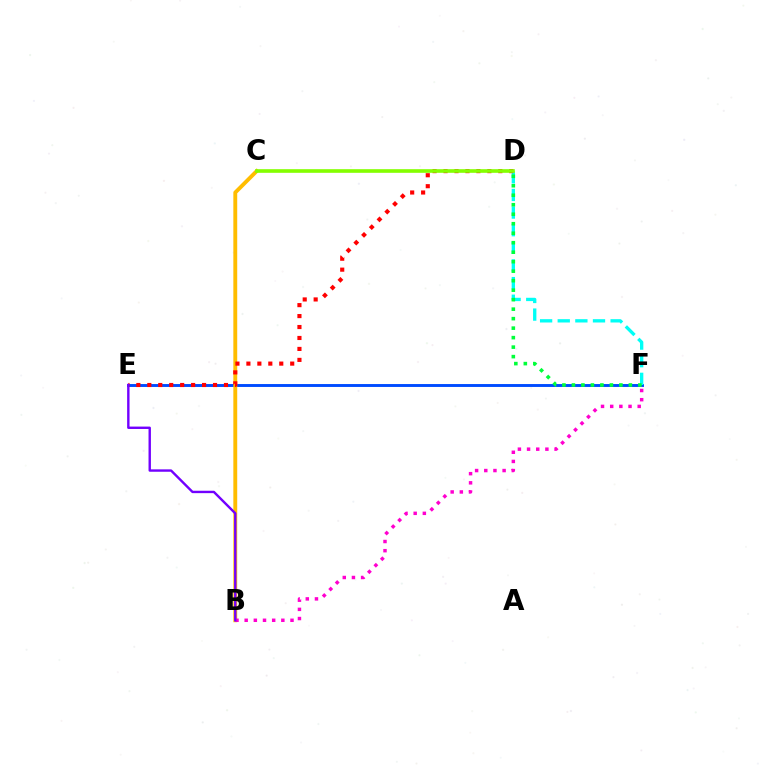{('E', 'F'): [{'color': '#004bff', 'line_style': 'solid', 'thickness': 2.09}], ('B', 'C'): [{'color': '#ffbd00', 'line_style': 'solid', 'thickness': 2.79}], ('D', 'F'): [{'color': '#00fff6', 'line_style': 'dashed', 'thickness': 2.39}, {'color': '#00ff39', 'line_style': 'dotted', 'thickness': 2.58}], ('D', 'E'): [{'color': '#ff0000', 'line_style': 'dotted', 'thickness': 2.98}], ('B', 'F'): [{'color': '#ff00cf', 'line_style': 'dotted', 'thickness': 2.49}], ('C', 'D'): [{'color': '#84ff00', 'line_style': 'solid', 'thickness': 2.62}], ('B', 'E'): [{'color': '#7200ff', 'line_style': 'solid', 'thickness': 1.73}]}